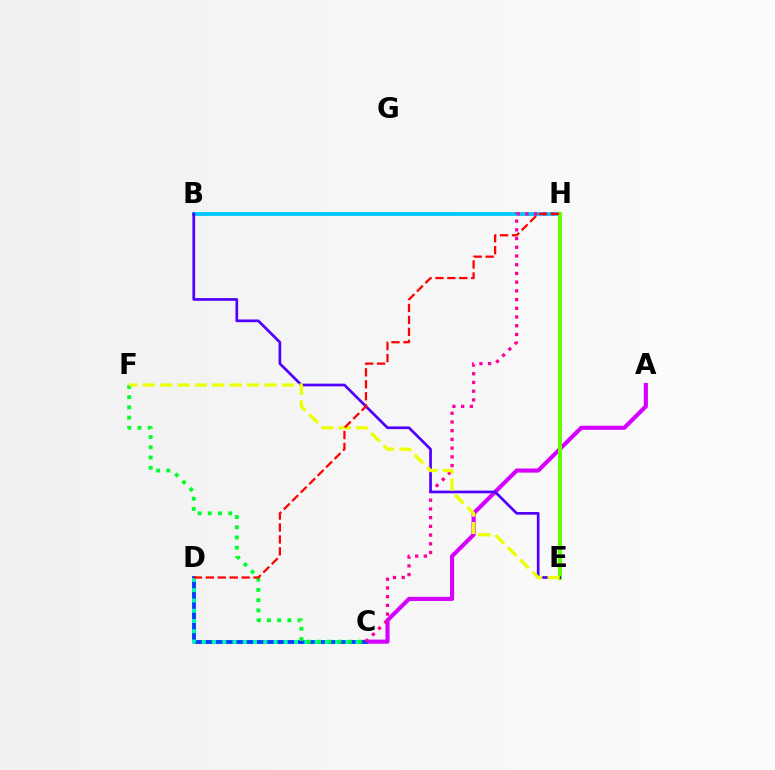{('A', 'C'): [{'color': '#d600ff', 'line_style': 'solid', 'thickness': 2.97}], ('B', 'H'): [{'color': '#00c7ff', 'line_style': 'solid', 'thickness': 2.73}], ('C', 'D'): [{'color': '#003fff', 'line_style': 'solid', 'thickness': 2.77}, {'color': '#00ffaf', 'line_style': 'dotted', 'thickness': 2.79}], ('C', 'H'): [{'color': '#ff00a0', 'line_style': 'dotted', 'thickness': 2.37}], ('E', 'H'): [{'color': '#ff8800', 'line_style': 'dotted', 'thickness': 1.57}, {'color': '#66ff00', 'line_style': 'solid', 'thickness': 2.9}], ('C', 'F'): [{'color': '#00ff27', 'line_style': 'dotted', 'thickness': 2.78}], ('B', 'E'): [{'color': '#4f00ff', 'line_style': 'solid', 'thickness': 1.94}], ('E', 'F'): [{'color': '#eeff00', 'line_style': 'dashed', 'thickness': 2.36}], ('D', 'H'): [{'color': '#ff0000', 'line_style': 'dashed', 'thickness': 1.62}]}